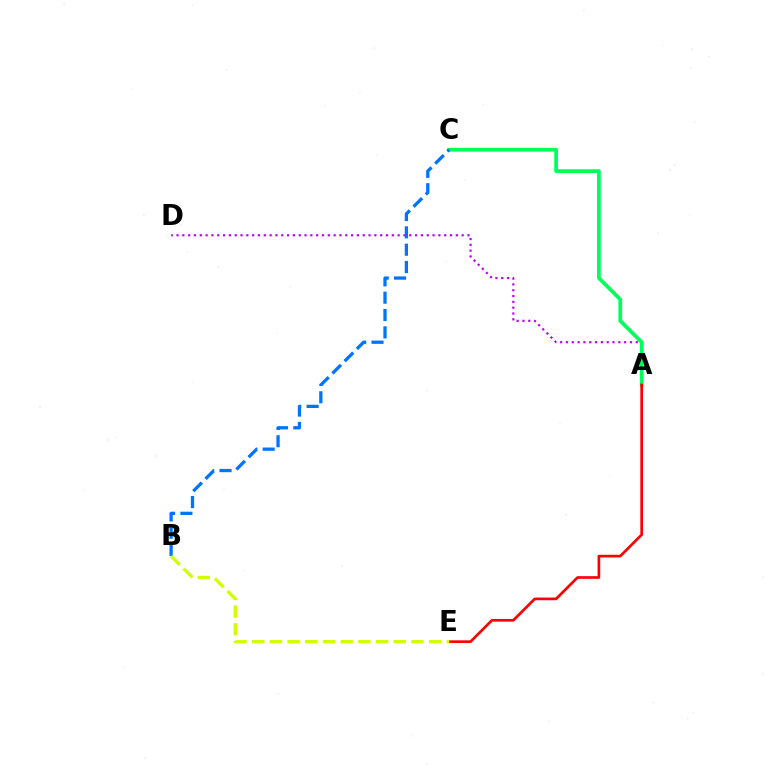{('A', 'D'): [{'color': '#b900ff', 'line_style': 'dotted', 'thickness': 1.58}], ('A', 'C'): [{'color': '#00ff5c', 'line_style': 'solid', 'thickness': 2.7}], ('B', 'C'): [{'color': '#0074ff', 'line_style': 'dashed', 'thickness': 2.36}], ('A', 'E'): [{'color': '#ff0000', 'line_style': 'solid', 'thickness': 1.93}], ('B', 'E'): [{'color': '#d1ff00', 'line_style': 'dashed', 'thickness': 2.4}]}